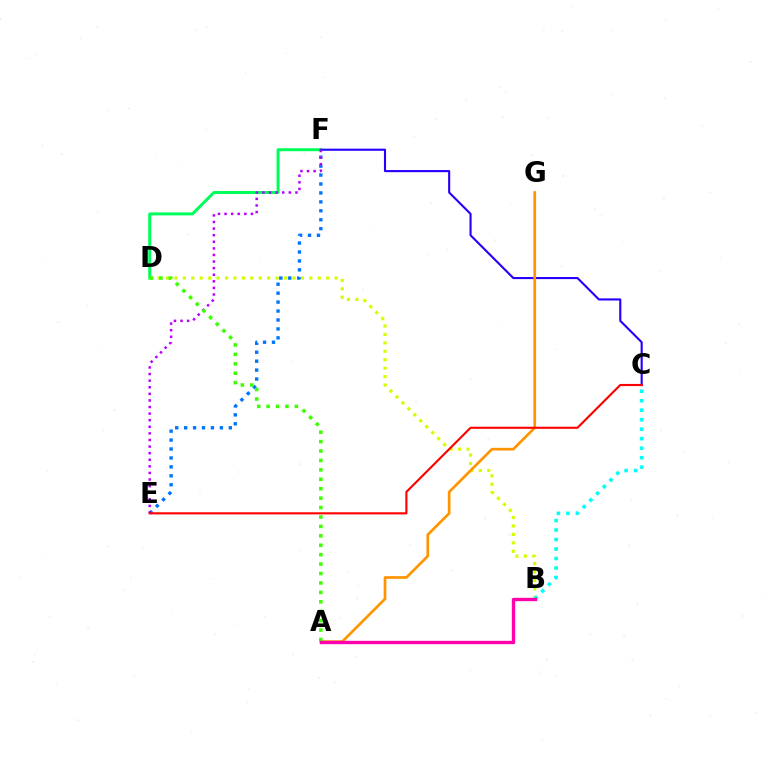{('D', 'F'): [{'color': '#00ff5c', 'line_style': 'solid', 'thickness': 2.15}], ('C', 'F'): [{'color': '#2500ff', 'line_style': 'solid', 'thickness': 1.52}], ('E', 'F'): [{'color': '#0074ff', 'line_style': 'dotted', 'thickness': 2.43}, {'color': '#b900ff', 'line_style': 'dotted', 'thickness': 1.79}], ('B', 'D'): [{'color': '#d1ff00', 'line_style': 'dotted', 'thickness': 2.29}], ('B', 'C'): [{'color': '#00fff6', 'line_style': 'dotted', 'thickness': 2.58}], ('A', 'G'): [{'color': '#ff9400', 'line_style': 'solid', 'thickness': 1.93}], ('C', 'E'): [{'color': '#ff0000', 'line_style': 'solid', 'thickness': 1.53}], ('A', 'D'): [{'color': '#3dff00', 'line_style': 'dotted', 'thickness': 2.56}], ('A', 'B'): [{'color': '#ff00ac', 'line_style': 'solid', 'thickness': 2.41}]}